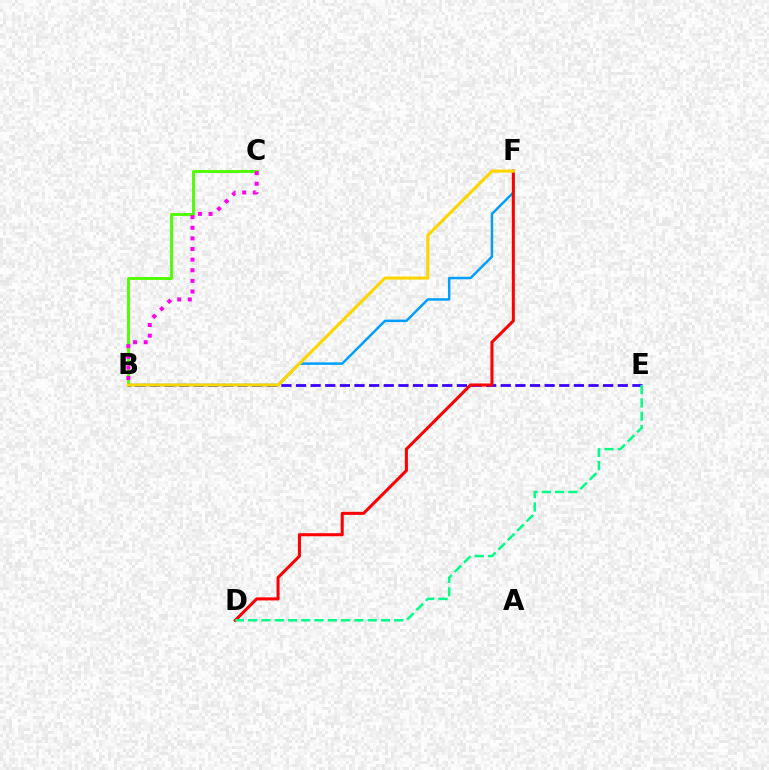{('B', 'C'): [{'color': '#4fff00', 'line_style': 'solid', 'thickness': 2.09}, {'color': '#ff00ed', 'line_style': 'dotted', 'thickness': 2.89}], ('B', 'E'): [{'color': '#3700ff', 'line_style': 'dashed', 'thickness': 1.99}], ('B', 'F'): [{'color': '#009eff', 'line_style': 'solid', 'thickness': 1.79}, {'color': '#ffd500', 'line_style': 'solid', 'thickness': 2.23}], ('D', 'F'): [{'color': '#ff0000', 'line_style': 'solid', 'thickness': 2.19}], ('D', 'E'): [{'color': '#00ff86', 'line_style': 'dashed', 'thickness': 1.8}]}